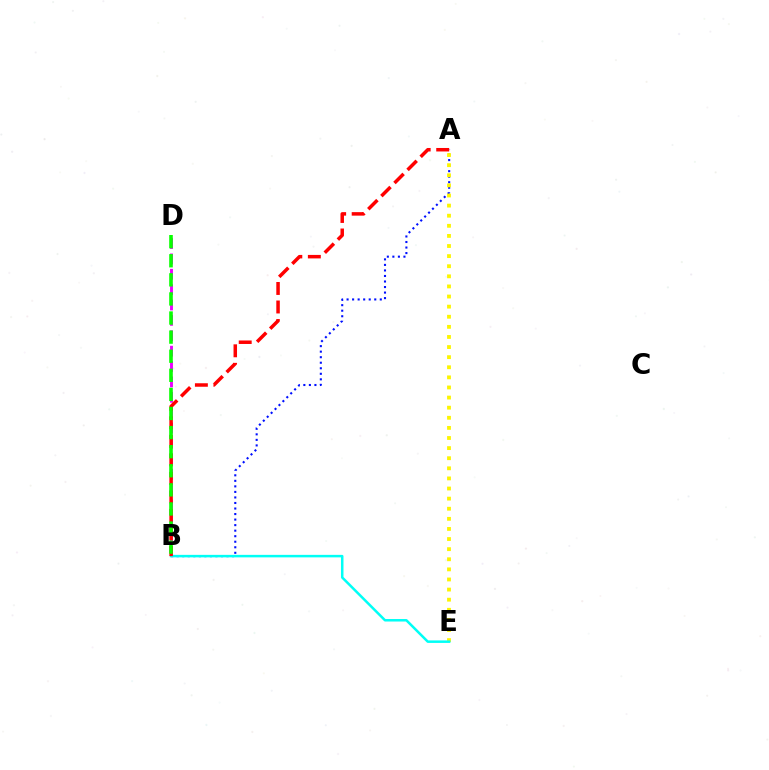{('A', 'B'): [{'color': '#0010ff', 'line_style': 'dotted', 'thickness': 1.5}, {'color': '#ff0000', 'line_style': 'dashed', 'thickness': 2.52}], ('B', 'D'): [{'color': '#ee00ff', 'line_style': 'dashed', 'thickness': 2.09}, {'color': '#08ff00', 'line_style': 'dashed', 'thickness': 2.59}], ('A', 'E'): [{'color': '#fcf500', 'line_style': 'dotted', 'thickness': 2.75}], ('B', 'E'): [{'color': '#00fff6', 'line_style': 'solid', 'thickness': 1.8}]}